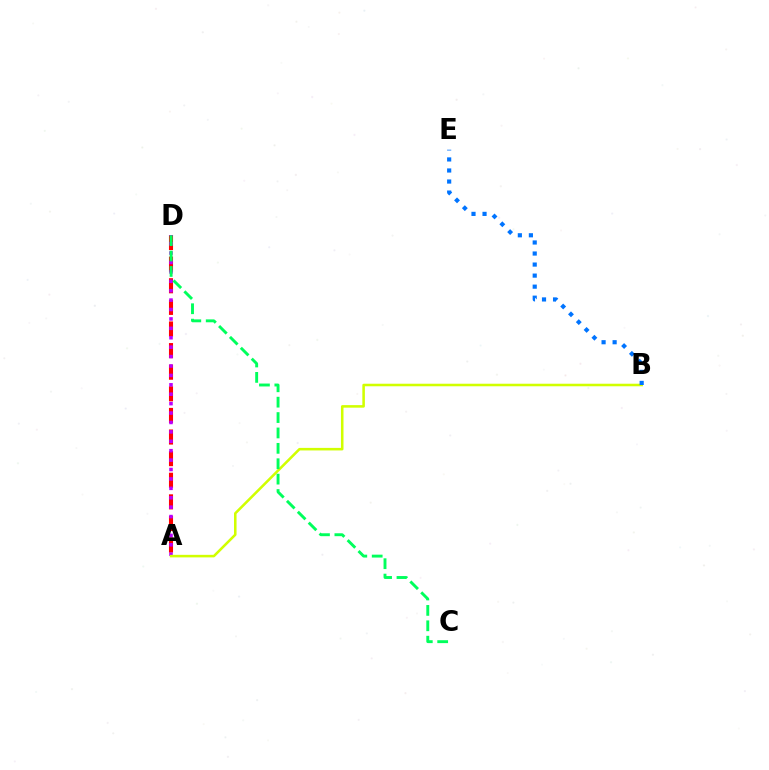{('A', 'D'): [{'color': '#ff0000', 'line_style': 'dashed', 'thickness': 2.94}, {'color': '#b900ff', 'line_style': 'dotted', 'thickness': 2.56}], ('A', 'B'): [{'color': '#d1ff00', 'line_style': 'solid', 'thickness': 1.84}], ('C', 'D'): [{'color': '#00ff5c', 'line_style': 'dashed', 'thickness': 2.09}], ('B', 'E'): [{'color': '#0074ff', 'line_style': 'dotted', 'thickness': 3.0}]}